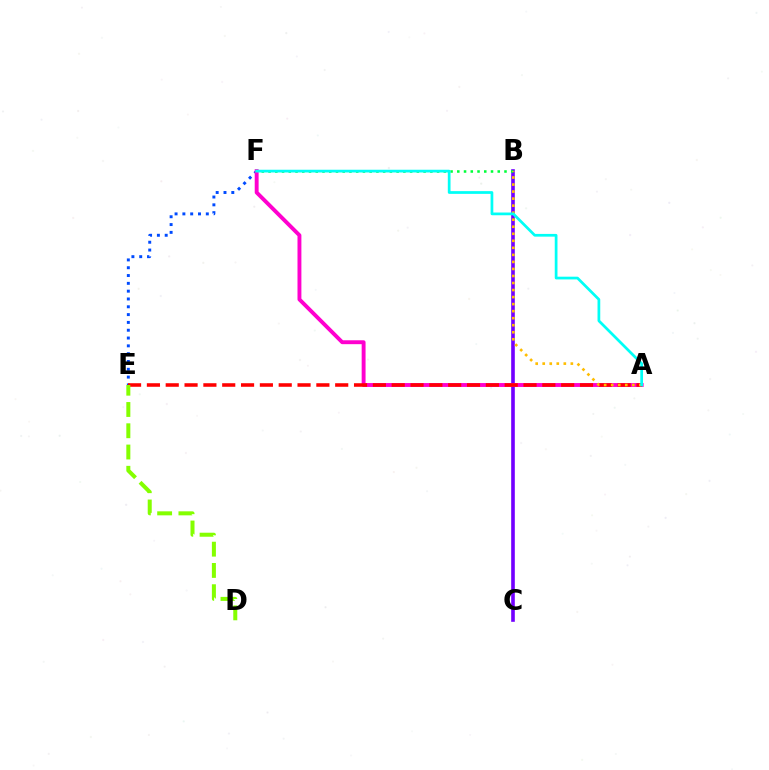{('B', 'C'): [{'color': '#7200ff', 'line_style': 'solid', 'thickness': 2.61}], ('B', 'F'): [{'color': '#00ff39', 'line_style': 'dotted', 'thickness': 1.83}], ('E', 'F'): [{'color': '#004bff', 'line_style': 'dotted', 'thickness': 2.12}], ('A', 'F'): [{'color': '#ff00cf', 'line_style': 'solid', 'thickness': 2.81}, {'color': '#00fff6', 'line_style': 'solid', 'thickness': 1.97}], ('A', 'E'): [{'color': '#ff0000', 'line_style': 'dashed', 'thickness': 2.56}], ('A', 'B'): [{'color': '#ffbd00', 'line_style': 'dotted', 'thickness': 1.91}], ('D', 'E'): [{'color': '#84ff00', 'line_style': 'dashed', 'thickness': 2.89}]}